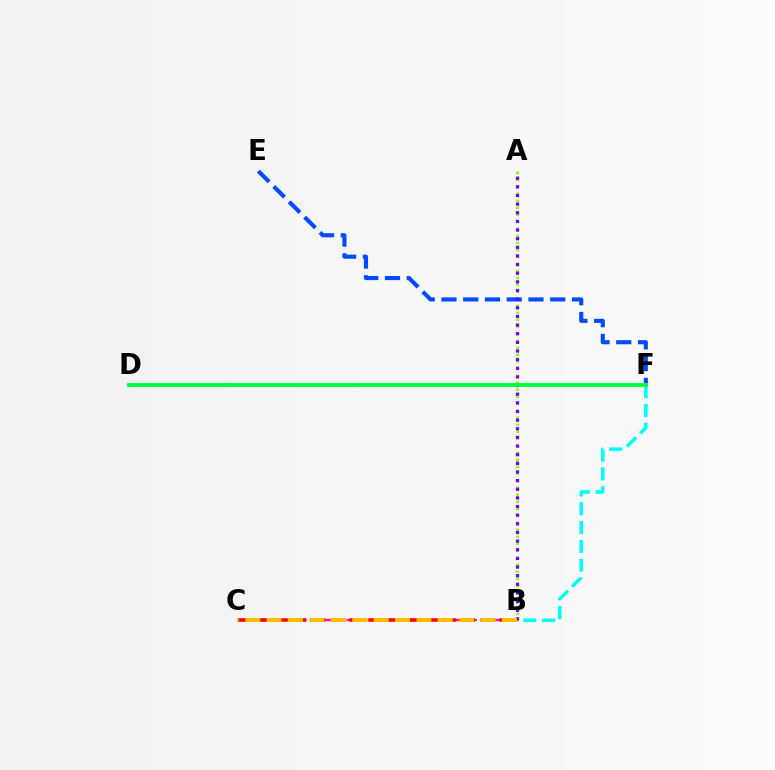{('B', 'C'): [{'color': '#ff00cf', 'line_style': 'dashed', 'thickness': 1.65}, {'color': '#ff0000', 'line_style': 'dashed', 'thickness': 2.55}, {'color': '#ffbd00', 'line_style': 'dashed', 'thickness': 2.91}], ('A', 'B'): [{'color': '#84ff00', 'line_style': 'dotted', 'thickness': 1.9}, {'color': '#7200ff', 'line_style': 'dotted', 'thickness': 2.35}], ('E', 'F'): [{'color': '#004bff', 'line_style': 'dashed', 'thickness': 2.96}], ('B', 'F'): [{'color': '#00fff6', 'line_style': 'dashed', 'thickness': 2.55}], ('D', 'F'): [{'color': '#00ff39', 'line_style': 'solid', 'thickness': 2.78}]}